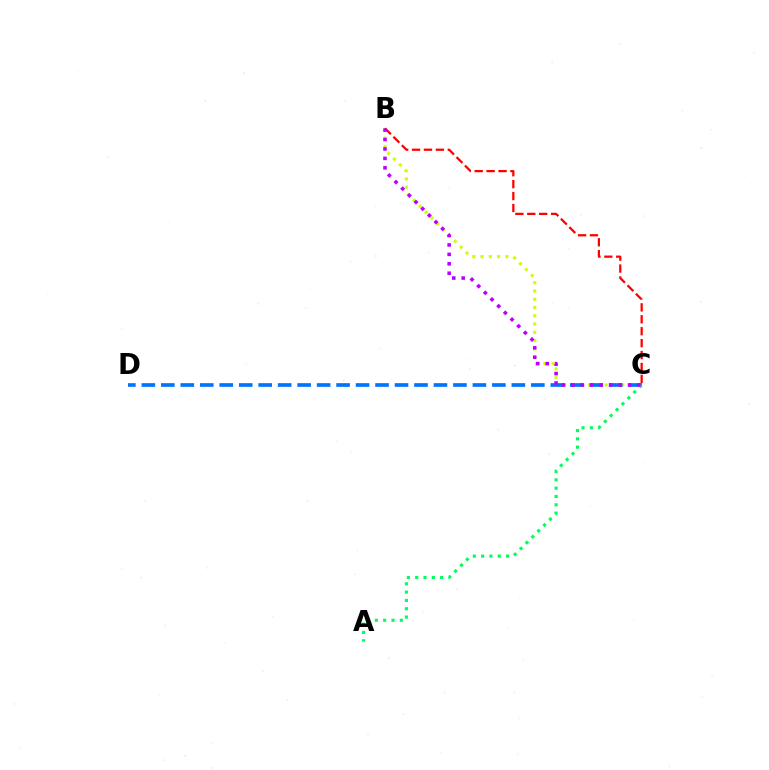{('B', 'C'): [{'color': '#d1ff00', 'line_style': 'dotted', 'thickness': 2.25}, {'color': '#ff0000', 'line_style': 'dashed', 'thickness': 1.62}, {'color': '#b900ff', 'line_style': 'dotted', 'thickness': 2.56}], ('C', 'D'): [{'color': '#0074ff', 'line_style': 'dashed', 'thickness': 2.65}], ('A', 'C'): [{'color': '#00ff5c', 'line_style': 'dotted', 'thickness': 2.26}]}